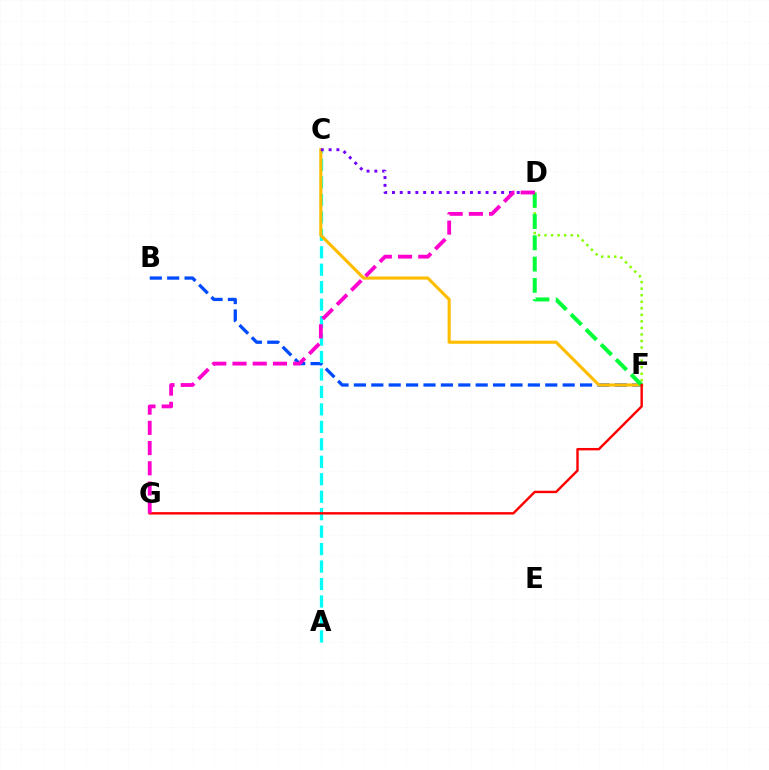{('B', 'F'): [{'color': '#004bff', 'line_style': 'dashed', 'thickness': 2.36}], ('D', 'F'): [{'color': '#84ff00', 'line_style': 'dotted', 'thickness': 1.78}, {'color': '#00ff39', 'line_style': 'dashed', 'thickness': 2.89}], ('A', 'C'): [{'color': '#00fff6', 'line_style': 'dashed', 'thickness': 2.37}], ('C', 'F'): [{'color': '#ffbd00', 'line_style': 'solid', 'thickness': 2.25}], ('C', 'D'): [{'color': '#7200ff', 'line_style': 'dotted', 'thickness': 2.12}], ('F', 'G'): [{'color': '#ff0000', 'line_style': 'solid', 'thickness': 1.73}], ('D', 'G'): [{'color': '#ff00cf', 'line_style': 'dashed', 'thickness': 2.75}]}